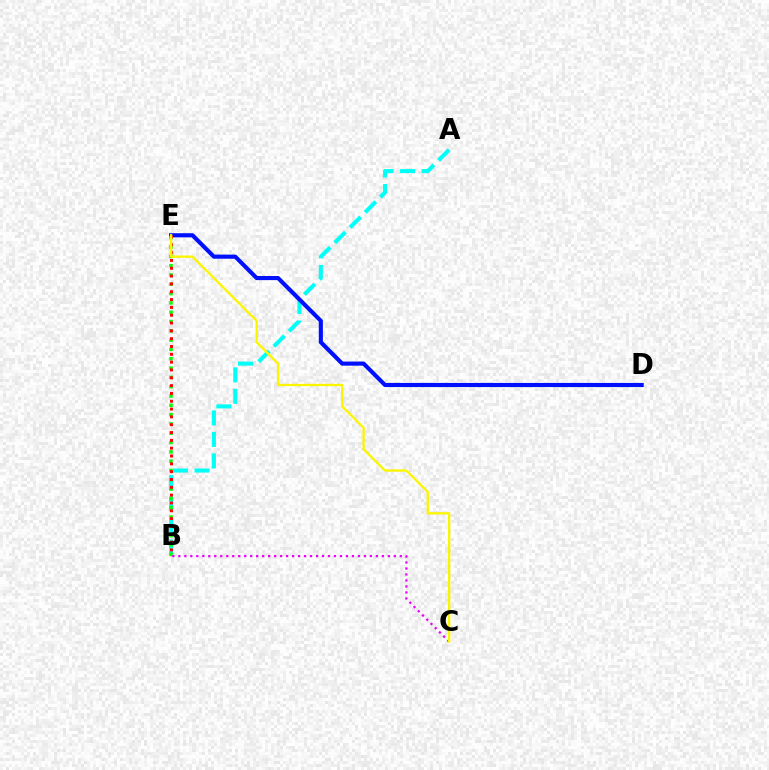{('A', 'B'): [{'color': '#00fff6', 'line_style': 'dashed', 'thickness': 2.92}], ('D', 'E'): [{'color': '#0010ff', 'line_style': 'solid', 'thickness': 2.97}], ('B', 'E'): [{'color': '#08ff00', 'line_style': 'dotted', 'thickness': 2.53}, {'color': '#ff0000', 'line_style': 'dotted', 'thickness': 2.13}], ('B', 'C'): [{'color': '#ee00ff', 'line_style': 'dotted', 'thickness': 1.63}], ('C', 'E'): [{'color': '#fcf500', 'line_style': 'solid', 'thickness': 1.67}]}